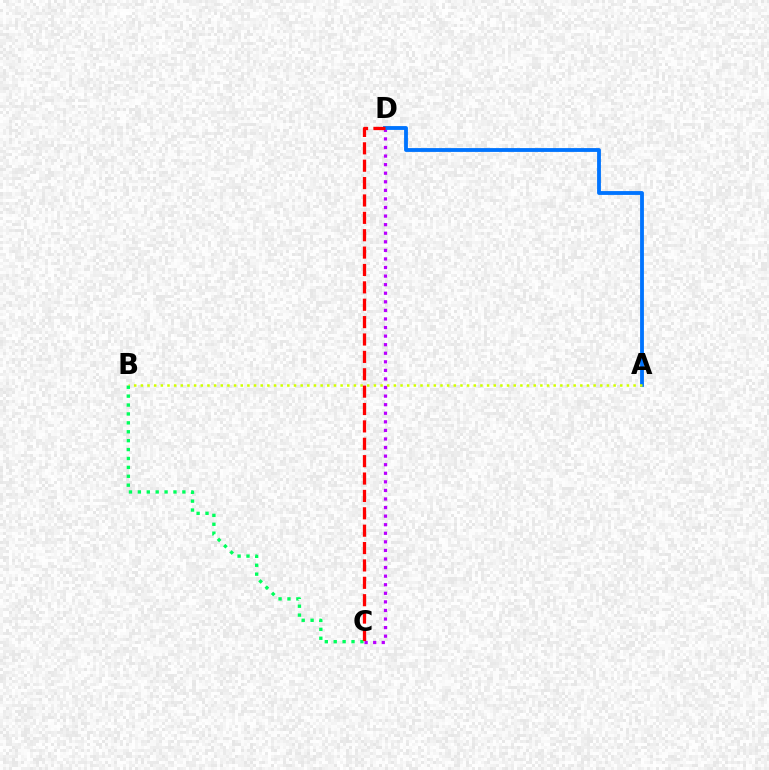{('C', 'D'): [{'color': '#b900ff', 'line_style': 'dotted', 'thickness': 2.33}, {'color': '#ff0000', 'line_style': 'dashed', 'thickness': 2.36}], ('A', 'D'): [{'color': '#0074ff', 'line_style': 'solid', 'thickness': 2.75}], ('A', 'B'): [{'color': '#d1ff00', 'line_style': 'dotted', 'thickness': 1.81}], ('B', 'C'): [{'color': '#00ff5c', 'line_style': 'dotted', 'thickness': 2.42}]}